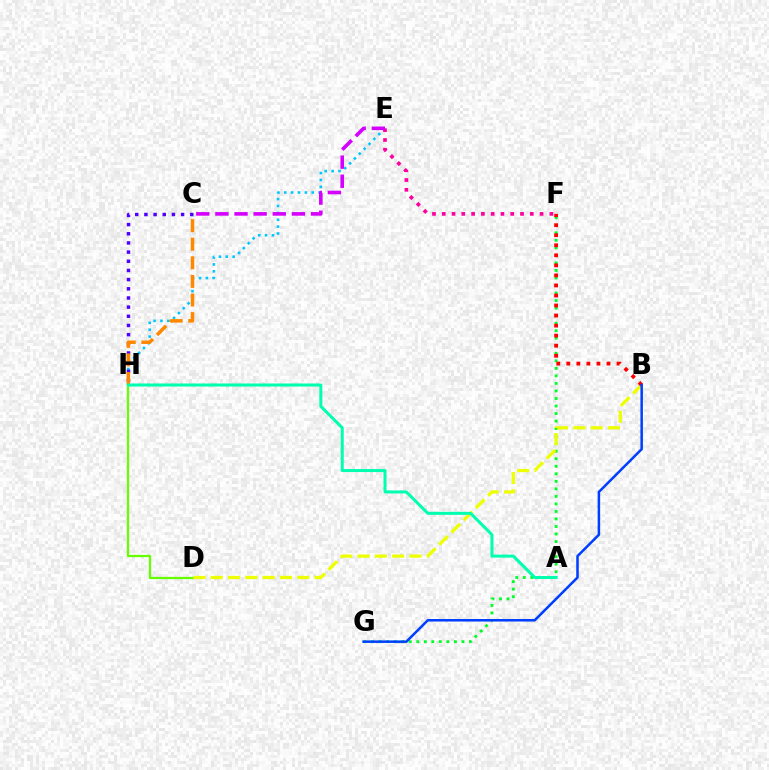{('D', 'H'): [{'color': '#66ff00', 'line_style': 'solid', 'thickness': 1.62}], ('E', 'H'): [{'color': '#00c7ff', 'line_style': 'dotted', 'thickness': 1.87}], ('C', 'H'): [{'color': '#4f00ff', 'line_style': 'dotted', 'thickness': 2.49}, {'color': '#ff8800', 'line_style': 'dashed', 'thickness': 2.53}], ('F', 'G'): [{'color': '#00ff27', 'line_style': 'dotted', 'thickness': 2.05}], ('E', 'F'): [{'color': '#ff00a0', 'line_style': 'dotted', 'thickness': 2.66}], ('C', 'E'): [{'color': '#d600ff', 'line_style': 'dashed', 'thickness': 2.6}], ('B', 'D'): [{'color': '#eeff00', 'line_style': 'dashed', 'thickness': 2.35}], ('B', 'F'): [{'color': '#ff0000', 'line_style': 'dotted', 'thickness': 2.73}], ('A', 'H'): [{'color': '#00ffaf', 'line_style': 'solid', 'thickness': 2.17}], ('B', 'G'): [{'color': '#003fff', 'line_style': 'solid', 'thickness': 1.82}]}